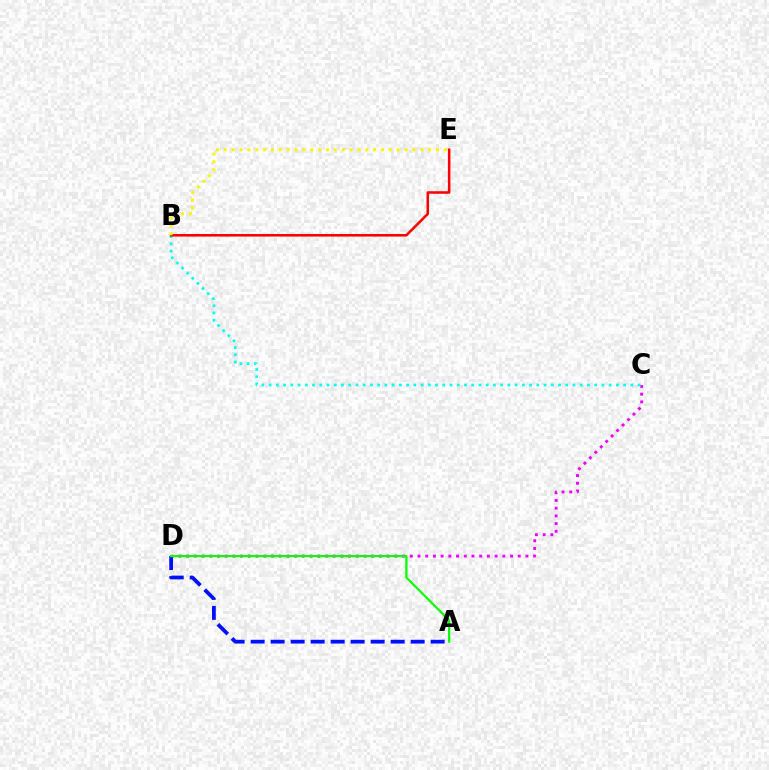{('C', 'D'): [{'color': '#ee00ff', 'line_style': 'dotted', 'thickness': 2.1}], ('B', 'C'): [{'color': '#00fff6', 'line_style': 'dotted', 'thickness': 1.97}], ('A', 'D'): [{'color': '#0010ff', 'line_style': 'dashed', 'thickness': 2.72}, {'color': '#08ff00', 'line_style': 'solid', 'thickness': 1.61}], ('B', 'E'): [{'color': '#ff0000', 'line_style': 'solid', 'thickness': 1.84}, {'color': '#fcf500', 'line_style': 'dotted', 'thickness': 2.14}]}